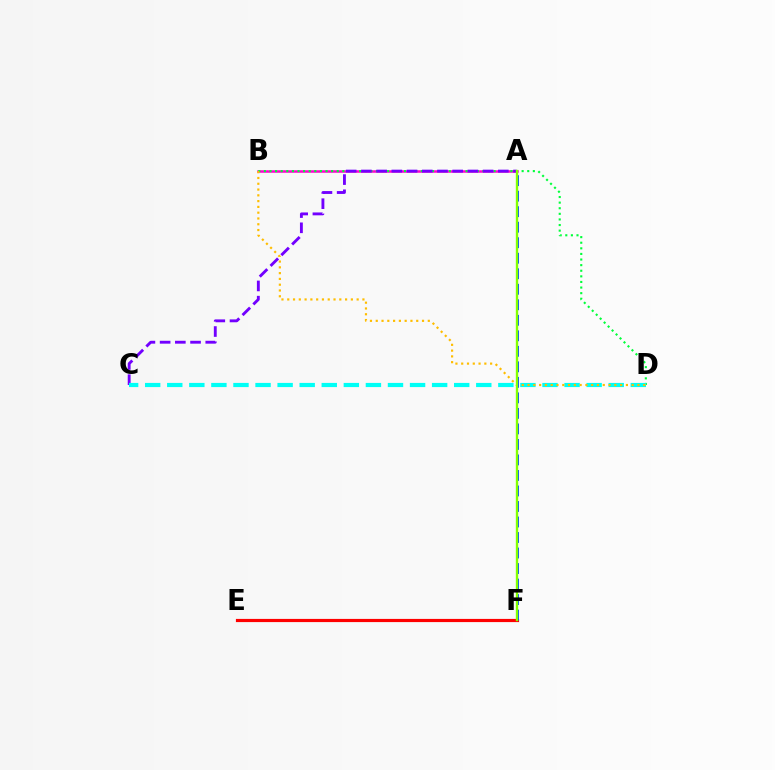{('A', 'B'): [{'color': '#ff00cf', 'line_style': 'solid', 'thickness': 1.81}], ('B', 'D'): [{'color': '#00ff39', 'line_style': 'dotted', 'thickness': 1.52}, {'color': '#ffbd00', 'line_style': 'dotted', 'thickness': 1.57}], ('A', 'C'): [{'color': '#7200ff', 'line_style': 'dashed', 'thickness': 2.07}], ('C', 'D'): [{'color': '#00fff6', 'line_style': 'dashed', 'thickness': 3.0}], ('E', 'F'): [{'color': '#ff0000', 'line_style': 'solid', 'thickness': 2.29}], ('A', 'F'): [{'color': '#004bff', 'line_style': 'dashed', 'thickness': 2.11}, {'color': '#84ff00', 'line_style': 'solid', 'thickness': 1.7}]}